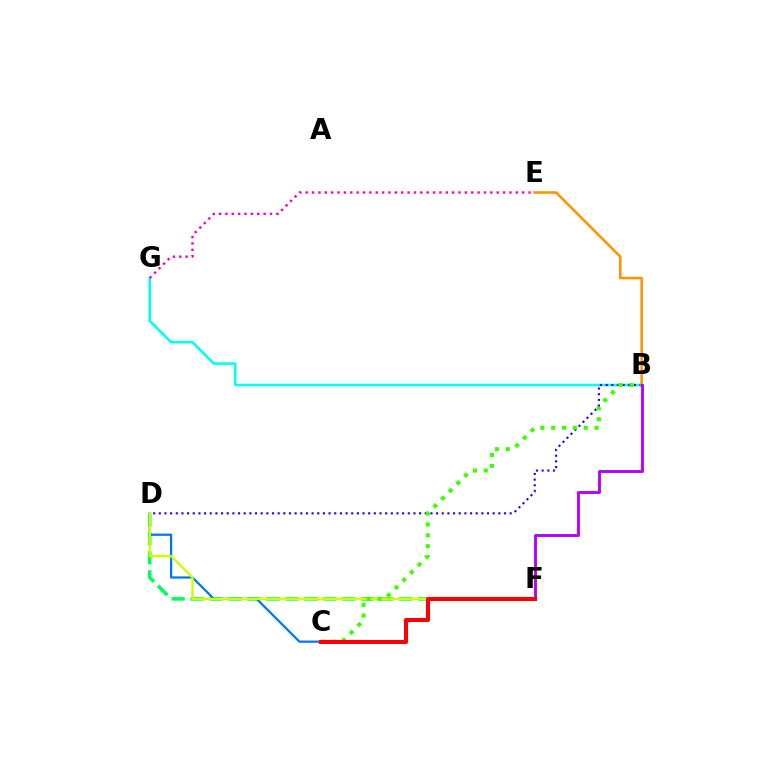{('D', 'F'): [{'color': '#00ff5c', 'line_style': 'dashed', 'thickness': 2.58}, {'color': '#d1ff00', 'line_style': 'solid', 'thickness': 1.72}], ('B', 'G'): [{'color': '#00fff6', 'line_style': 'solid', 'thickness': 1.85}], ('B', 'E'): [{'color': '#ff9400', 'line_style': 'solid', 'thickness': 1.86}], ('C', 'D'): [{'color': '#0074ff', 'line_style': 'solid', 'thickness': 1.61}], ('B', 'D'): [{'color': '#2500ff', 'line_style': 'dotted', 'thickness': 1.54}], ('B', 'C'): [{'color': '#3dff00', 'line_style': 'dotted', 'thickness': 2.95}], ('E', 'G'): [{'color': '#ff00ac', 'line_style': 'dotted', 'thickness': 1.73}], ('B', 'F'): [{'color': '#b900ff', 'line_style': 'solid', 'thickness': 2.09}], ('C', 'F'): [{'color': '#ff0000', 'line_style': 'solid', 'thickness': 2.92}]}